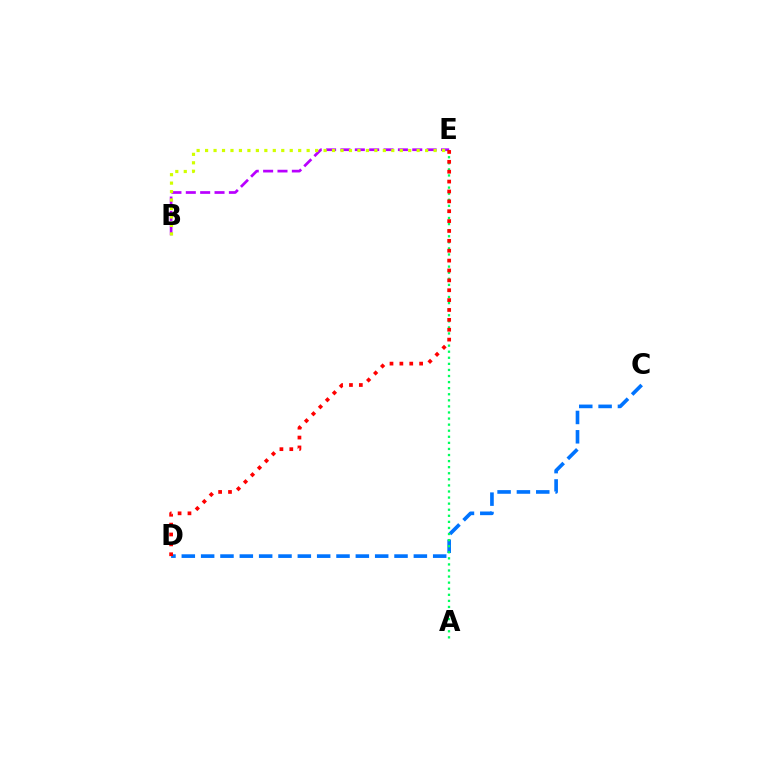{('B', 'E'): [{'color': '#b900ff', 'line_style': 'dashed', 'thickness': 1.95}, {'color': '#d1ff00', 'line_style': 'dotted', 'thickness': 2.3}], ('C', 'D'): [{'color': '#0074ff', 'line_style': 'dashed', 'thickness': 2.63}], ('A', 'E'): [{'color': '#00ff5c', 'line_style': 'dotted', 'thickness': 1.65}], ('D', 'E'): [{'color': '#ff0000', 'line_style': 'dotted', 'thickness': 2.68}]}